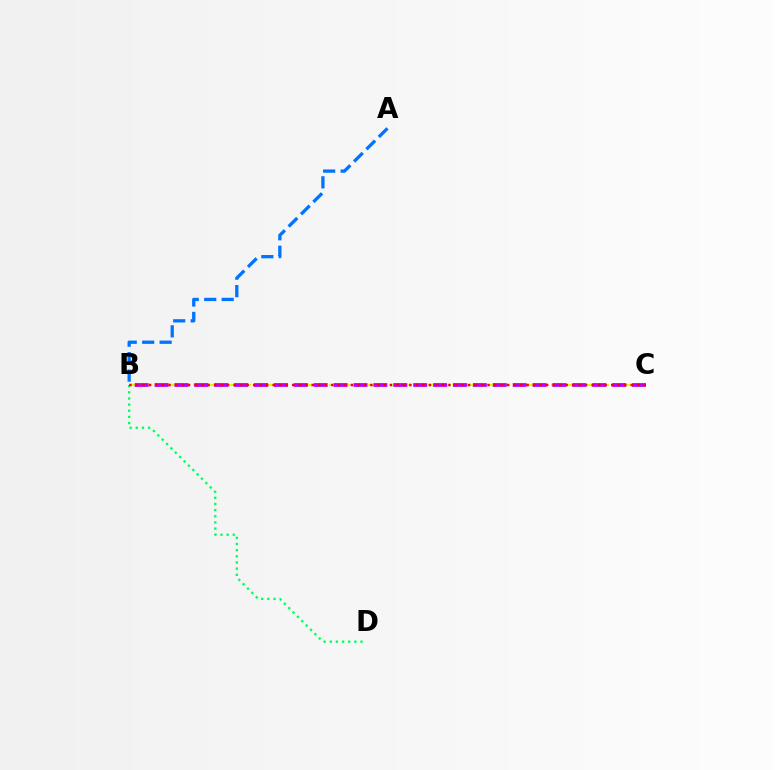{('B', 'D'): [{'color': '#00ff5c', 'line_style': 'dotted', 'thickness': 1.67}], ('B', 'C'): [{'color': '#d1ff00', 'line_style': 'dashed', 'thickness': 1.68}, {'color': '#b900ff', 'line_style': 'dashed', 'thickness': 2.7}, {'color': '#ff0000', 'line_style': 'dotted', 'thickness': 1.77}], ('A', 'B'): [{'color': '#0074ff', 'line_style': 'dashed', 'thickness': 2.37}]}